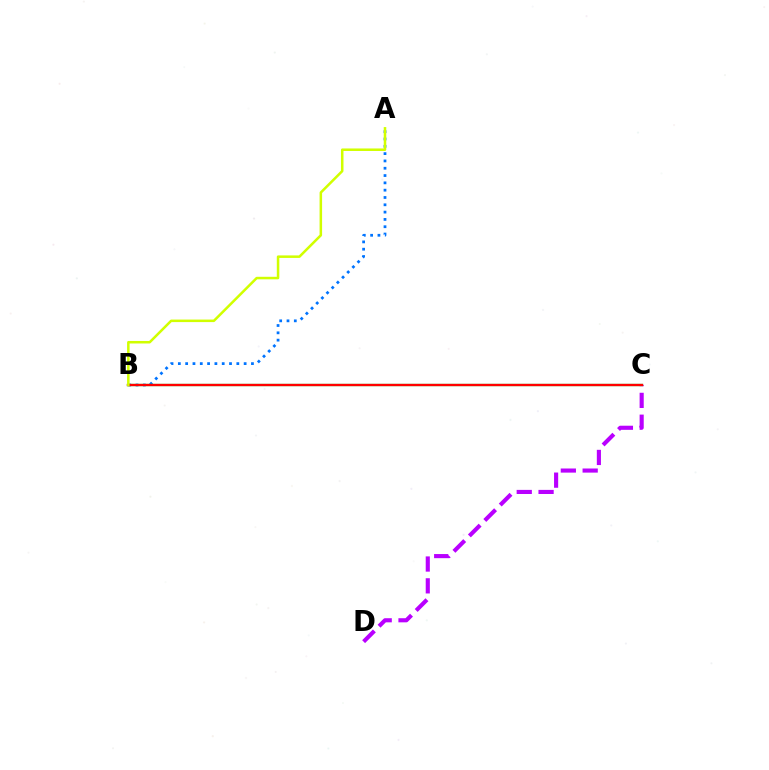{('A', 'B'): [{'color': '#0074ff', 'line_style': 'dotted', 'thickness': 1.99}, {'color': '#d1ff00', 'line_style': 'solid', 'thickness': 1.82}], ('C', 'D'): [{'color': '#b900ff', 'line_style': 'dashed', 'thickness': 2.97}], ('B', 'C'): [{'color': '#00ff5c', 'line_style': 'solid', 'thickness': 1.65}, {'color': '#ff0000', 'line_style': 'solid', 'thickness': 1.68}]}